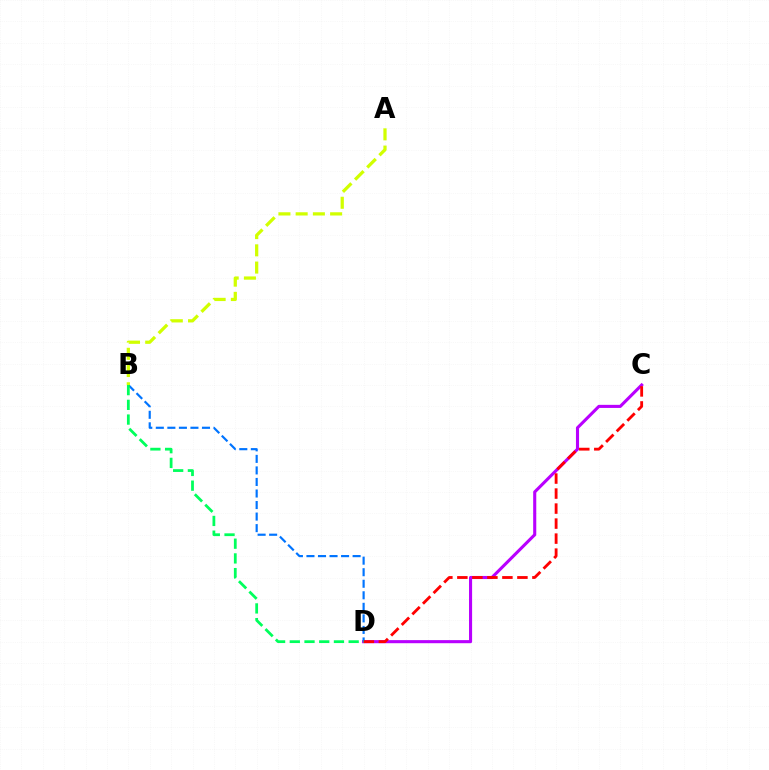{('C', 'D'): [{'color': '#b900ff', 'line_style': 'solid', 'thickness': 2.23}, {'color': '#ff0000', 'line_style': 'dashed', 'thickness': 2.04}], ('B', 'D'): [{'color': '#0074ff', 'line_style': 'dashed', 'thickness': 1.57}, {'color': '#00ff5c', 'line_style': 'dashed', 'thickness': 2.0}], ('A', 'B'): [{'color': '#d1ff00', 'line_style': 'dashed', 'thickness': 2.34}]}